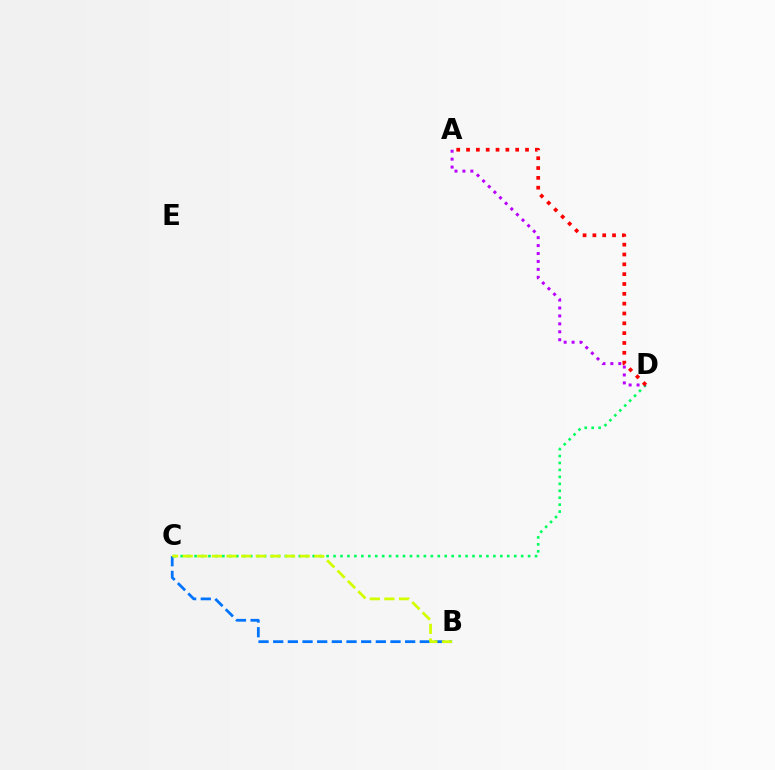{('C', 'D'): [{'color': '#00ff5c', 'line_style': 'dotted', 'thickness': 1.89}], ('B', 'C'): [{'color': '#0074ff', 'line_style': 'dashed', 'thickness': 1.99}, {'color': '#d1ff00', 'line_style': 'dashed', 'thickness': 1.99}], ('A', 'D'): [{'color': '#b900ff', 'line_style': 'dotted', 'thickness': 2.15}, {'color': '#ff0000', 'line_style': 'dotted', 'thickness': 2.67}]}